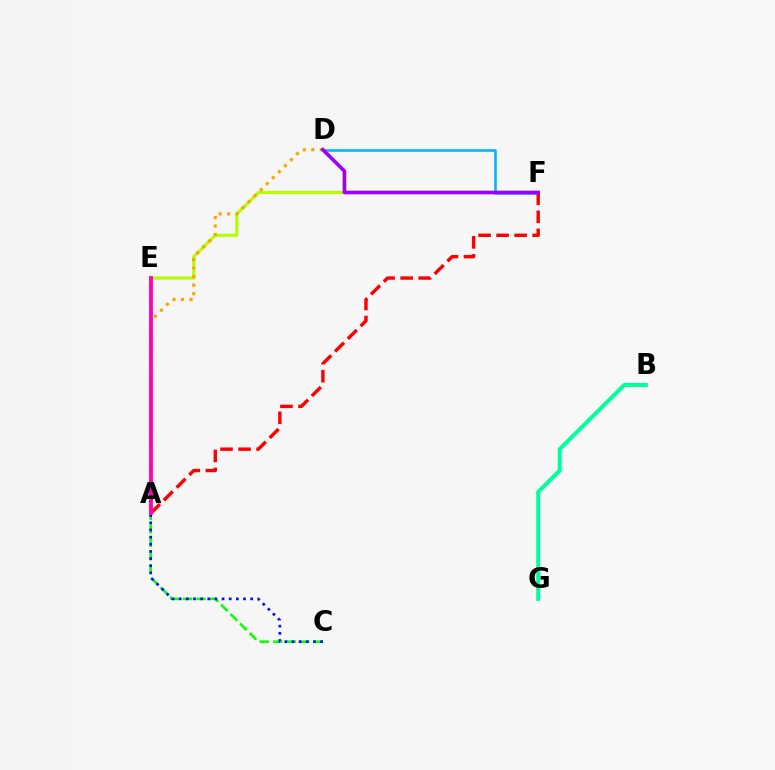{('D', 'F'): [{'color': '#00b5ff', 'line_style': 'solid', 'thickness': 1.85}, {'color': '#9b00ff', 'line_style': 'solid', 'thickness': 2.59}], ('E', 'F'): [{'color': '#b3ff00', 'line_style': 'solid', 'thickness': 2.26}], ('A', 'D'): [{'color': '#ffa500', 'line_style': 'dotted', 'thickness': 2.31}], ('B', 'G'): [{'color': '#00ff9d', 'line_style': 'solid', 'thickness': 2.88}], ('A', 'C'): [{'color': '#08ff00', 'line_style': 'dashed', 'thickness': 1.83}], ('A', 'F'): [{'color': '#ff0000', 'line_style': 'dashed', 'thickness': 2.45}], ('C', 'E'): [{'color': '#0010ff', 'line_style': 'dotted', 'thickness': 1.94}], ('A', 'E'): [{'color': '#ff00bd', 'line_style': 'solid', 'thickness': 2.74}]}